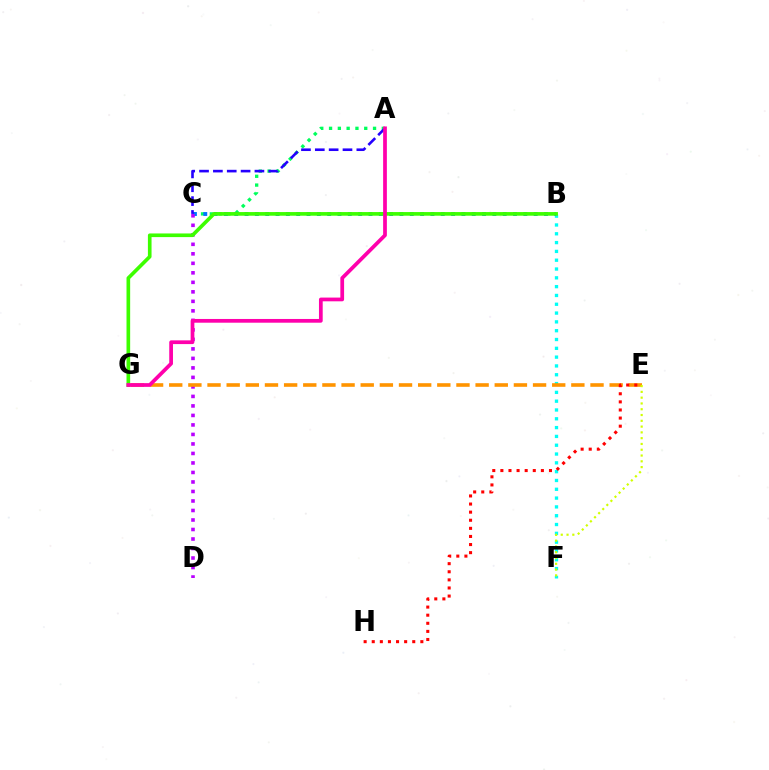{('A', 'C'): [{'color': '#00ff5c', 'line_style': 'dotted', 'thickness': 2.39}, {'color': '#2500ff', 'line_style': 'dashed', 'thickness': 1.88}], ('B', 'F'): [{'color': '#00fff6', 'line_style': 'dotted', 'thickness': 2.39}], ('B', 'C'): [{'color': '#0074ff', 'line_style': 'dotted', 'thickness': 2.81}], ('C', 'D'): [{'color': '#b900ff', 'line_style': 'dotted', 'thickness': 2.58}], ('E', 'G'): [{'color': '#ff9400', 'line_style': 'dashed', 'thickness': 2.6}], ('E', 'H'): [{'color': '#ff0000', 'line_style': 'dotted', 'thickness': 2.2}], ('B', 'G'): [{'color': '#3dff00', 'line_style': 'solid', 'thickness': 2.63}], ('A', 'G'): [{'color': '#ff00ac', 'line_style': 'solid', 'thickness': 2.69}], ('E', 'F'): [{'color': '#d1ff00', 'line_style': 'dotted', 'thickness': 1.57}]}